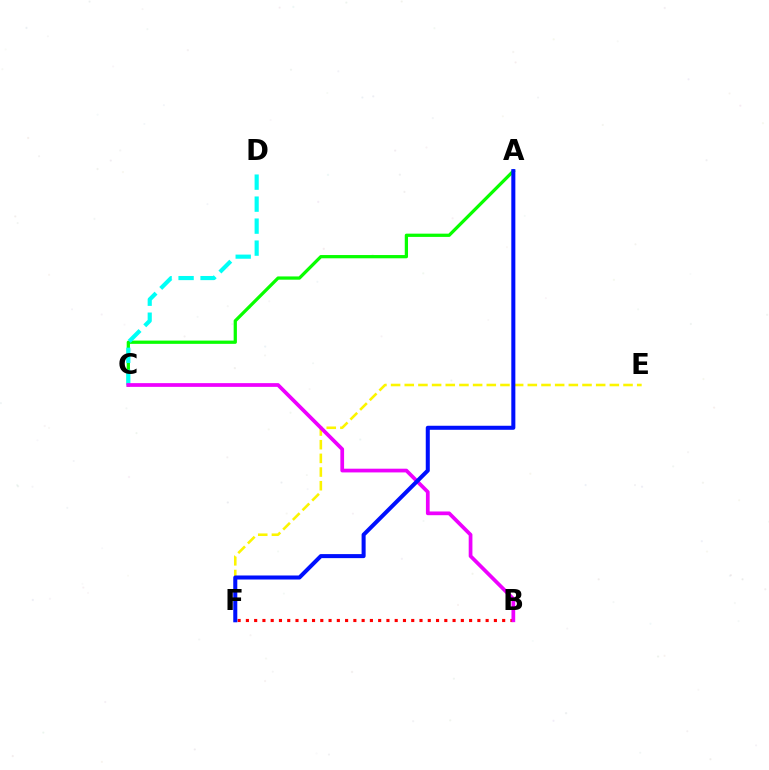{('E', 'F'): [{'color': '#fcf500', 'line_style': 'dashed', 'thickness': 1.86}], ('A', 'C'): [{'color': '#08ff00', 'line_style': 'solid', 'thickness': 2.34}], ('C', 'D'): [{'color': '#00fff6', 'line_style': 'dashed', 'thickness': 2.99}], ('B', 'F'): [{'color': '#ff0000', 'line_style': 'dotted', 'thickness': 2.25}], ('B', 'C'): [{'color': '#ee00ff', 'line_style': 'solid', 'thickness': 2.68}], ('A', 'F'): [{'color': '#0010ff', 'line_style': 'solid', 'thickness': 2.9}]}